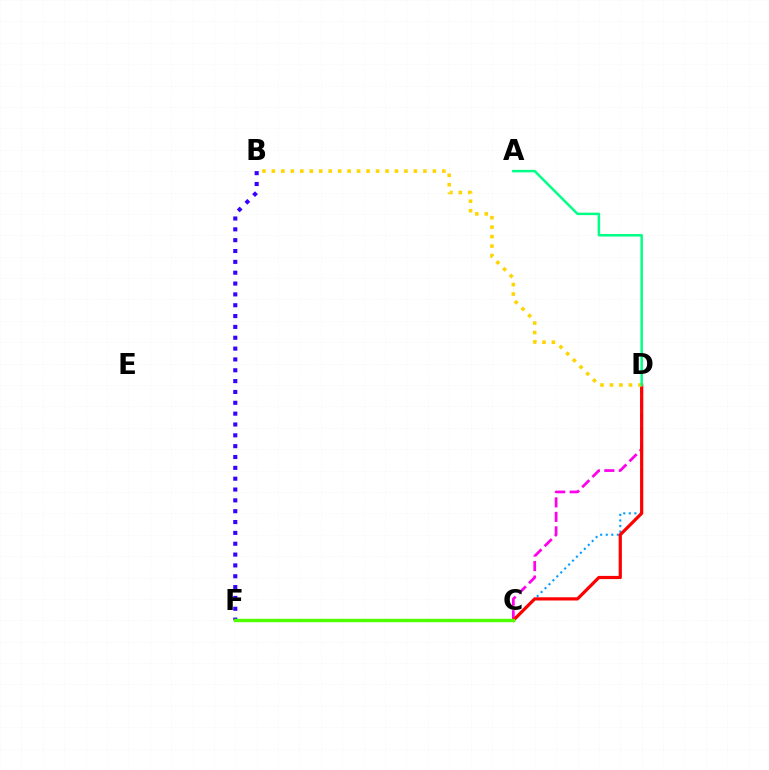{('B', 'F'): [{'color': '#3700ff', 'line_style': 'dotted', 'thickness': 2.95}], ('C', 'D'): [{'color': '#009eff', 'line_style': 'dotted', 'thickness': 1.51}, {'color': '#ff00ed', 'line_style': 'dashed', 'thickness': 1.97}, {'color': '#ff0000', 'line_style': 'solid', 'thickness': 2.31}], ('B', 'D'): [{'color': '#ffd500', 'line_style': 'dotted', 'thickness': 2.57}], ('A', 'D'): [{'color': '#00ff86', 'line_style': 'solid', 'thickness': 1.79}], ('C', 'F'): [{'color': '#4fff00', 'line_style': 'solid', 'thickness': 2.46}]}